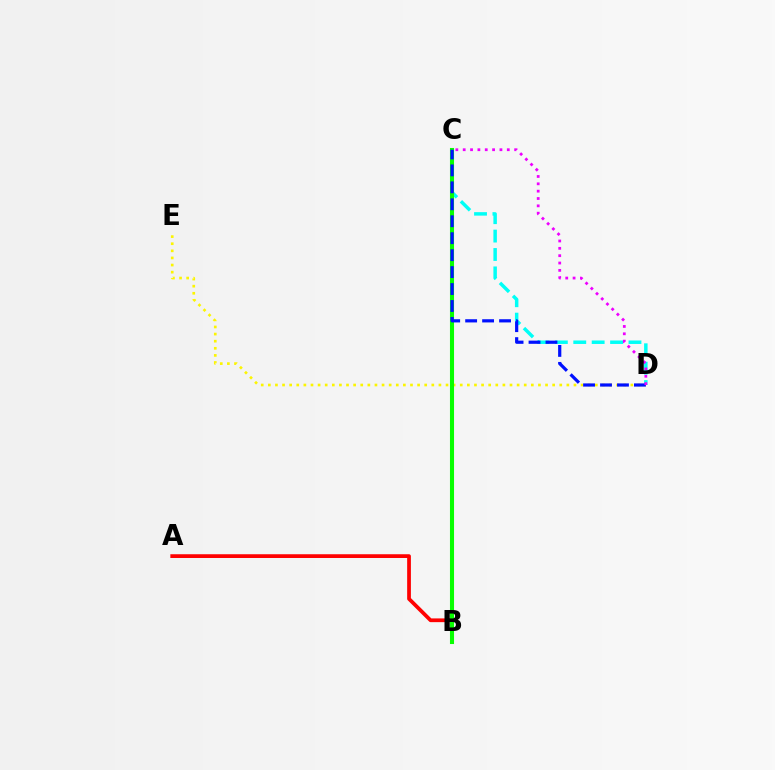{('A', 'B'): [{'color': '#ff0000', 'line_style': 'solid', 'thickness': 2.7}], ('D', 'E'): [{'color': '#fcf500', 'line_style': 'dotted', 'thickness': 1.93}], ('C', 'D'): [{'color': '#00fff6', 'line_style': 'dashed', 'thickness': 2.5}, {'color': '#0010ff', 'line_style': 'dashed', 'thickness': 2.3}, {'color': '#ee00ff', 'line_style': 'dotted', 'thickness': 2.0}], ('B', 'C'): [{'color': '#08ff00', 'line_style': 'solid', 'thickness': 2.93}]}